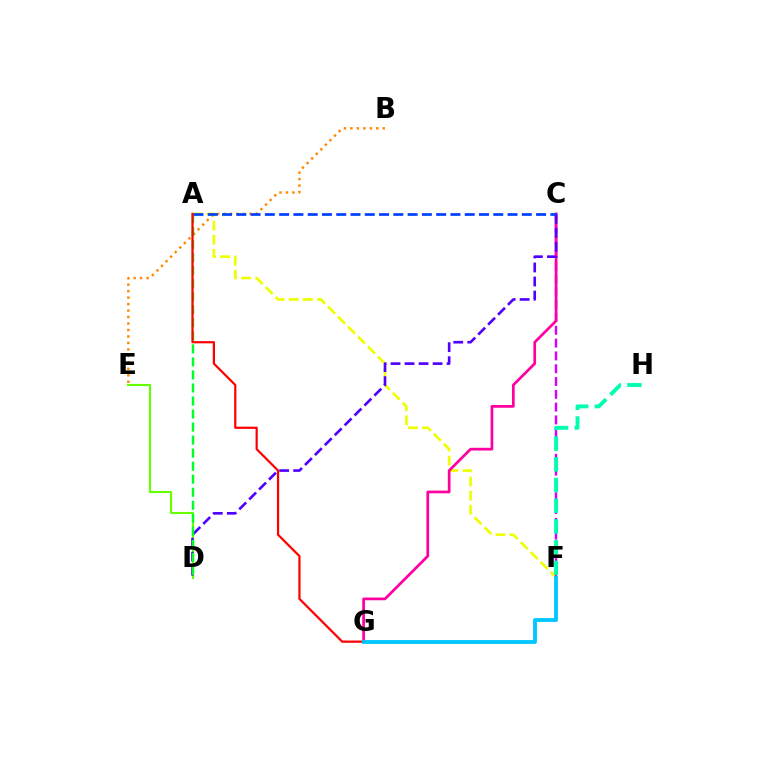{('B', 'E'): [{'color': '#ff8800', 'line_style': 'dotted', 'thickness': 1.76}], ('A', 'F'): [{'color': '#eeff00', 'line_style': 'dashed', 'thickness': 1.92}], ('C', 'F'): [{'color': '#d600ff', 'line_style': 'dashed', 'thickness': 1.74}], ('C', 'G'): [{'color': '#ff00a0', 'line_style': 'solid', 'thickness': 1.96}], ('F', 'H'): [{'color': '#00ffaf', 'line_style': 'dashed', 'thickness': 2.82}], ('D', 'E'): [{'color': '#66ff00', 'line_style': 'solid', 'thickness': 1.53}], ('C', 'D'): [{'color': '#4f00ff', 'line_style': 'dashed', 'thickness': 1.9}], ('A', 'D'): [{'color': '#00ff27', 'line_style': 'dashed', 'thickness': 1.77}], ('A', 'C'): [{'color': '#003fff', 'line_style': 'dashed', 'thickness': 1.94}], ('A', 'G'): [{'color': '#ff0000', 'line_style': 'solid', 'thickness': 1.59}], ('F', 'G'): [{'color': '#00c7ff', 'line_style': 'solid', 'thickness': 2.76}]}